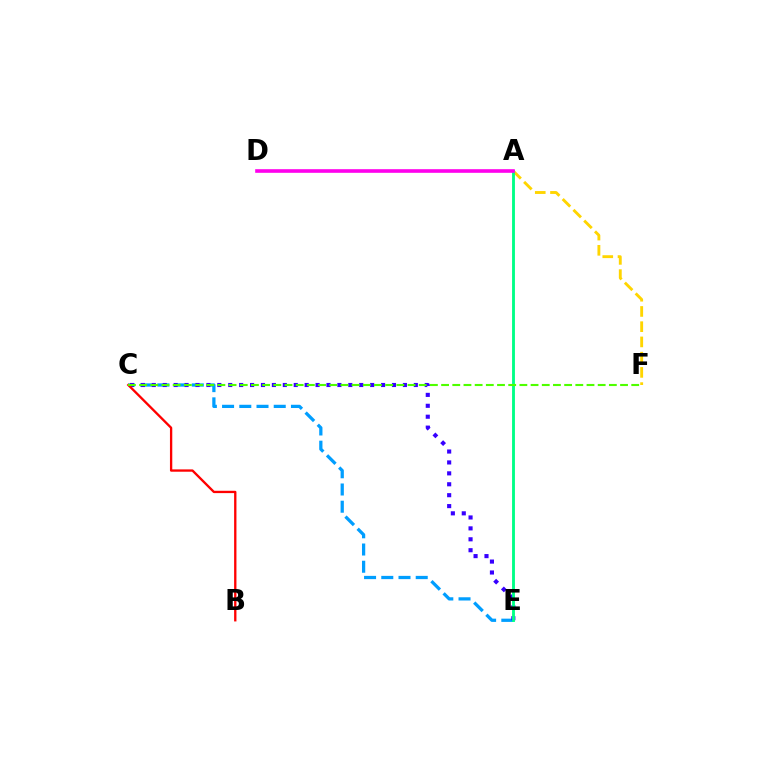{('A', 'F'): [{'color': '#ffd500', 'line_style': 'dashed', 'thickness': 2.07}], ('C', 'E'): [{'color': '#009eff', 'line_style': 'dashed', 'thickness': 2.34}, {'color': '#3700ff', 'line_style': 'dotted', 'thickness': 2.97}], ('B', 'C'): [{'color': '#ff0000', 'line_style': 'solid', 'thickness': 1.68}], ('A', 'E'): [{'color': '#00ff86', 'line_style': 'solid', 'thickness': 2.07}], ('C', 'F'): [{'color': '#4fff00', 'line_style': 'dashed', 'thickness': 1.52}], ('A', 'D'): [{'color': '#ff00ed', 'line_style': 'solid', 'thickness': 2.61}]}